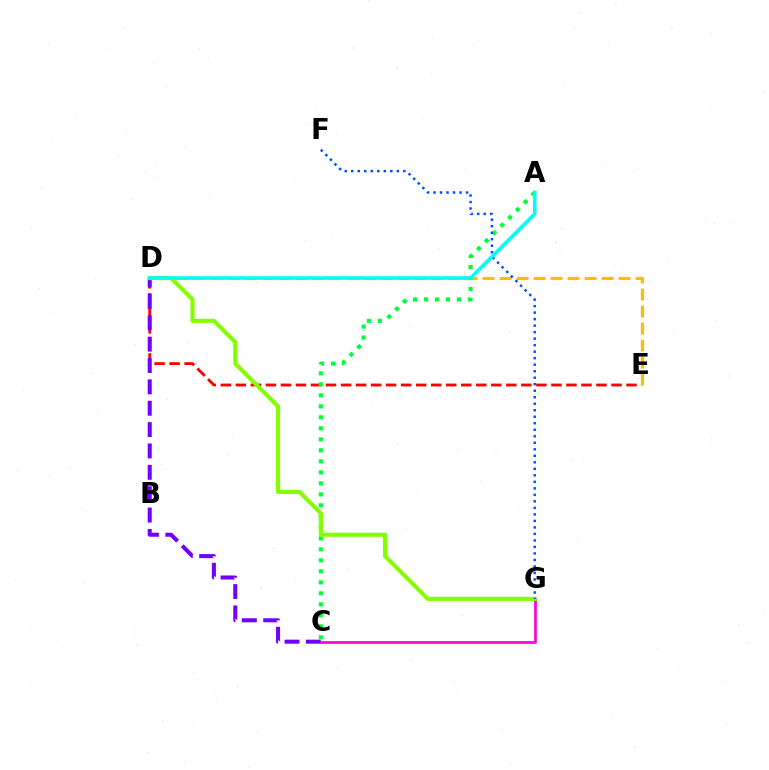{('D', 'E'): [{'color': '#ff0000', 'line_style': 'dashed', 'thickness': 2.04}, {'color': '#ffbd00', 'line_style': 'dashed', 'thickness': 2.31}], ('C', 'D'): [{'color': '#7200ff', 'line_style': 'dashed', 'thickness': 2.9}], ('A', 'C'): [{'color': '#00ff39', 'line_style': 'dotted', 'thickness': 2.99}], ('C', 'G'): [{'color': '#ff00cf', 'line_style': 'solid', 'thickness': 1.94}], ('D', 'G'): [{'color': '#84ff00', 'line_style': 'solid', 'thickness': 2.95}], ('F', 'G'): [{'color': '#004bff', 'line_style': 'dotted', 'thickness': 1.77}], ('A', 'D'): [{'color': '#00fff6', 'line_style': 'solid', 'thickness': 2.59}]}